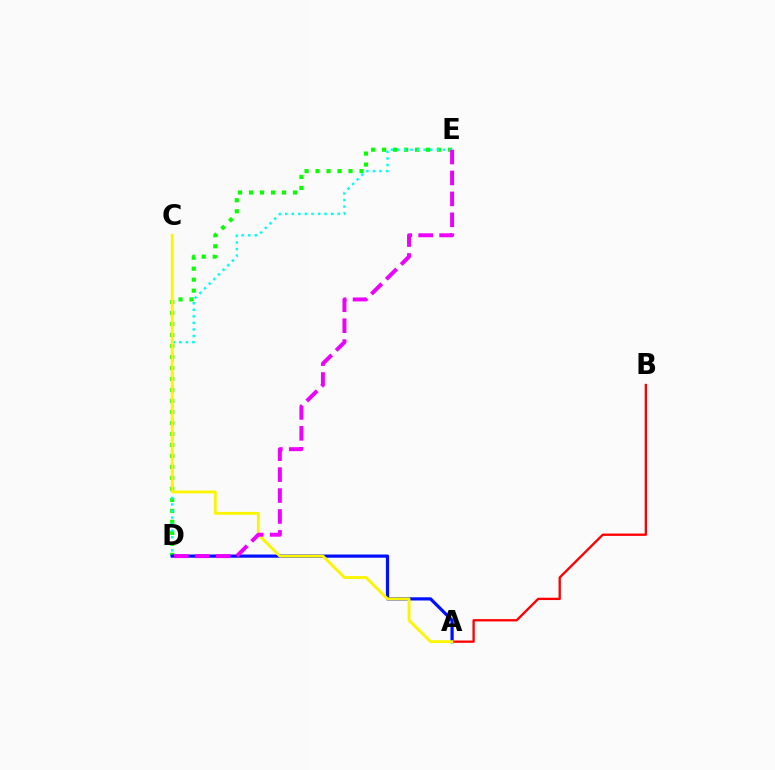{('D', 'E'): [{'color': '#08ff00', 'line_style': 'dotted', 'thickness': 2.99}, {'color': '#00fff6', 'line_style': 'dotted', 'thickness': 1.78}, {'color': '#ee00ff', 'line_style': 'dashed', 'thickness': 2.84}], ('A', 'B'): [{'color': '#ff0000', 'line_style': 'solid', 'thickness': 1.67}], ('A', 'D'): [{'color': '#0010ff', 'line_style': 'solid', 'thickness': 2.31}], ('A', 'C'): [{'color': '#fcf500', 'line_style': 'solid', 'thickness': 2.06}]}